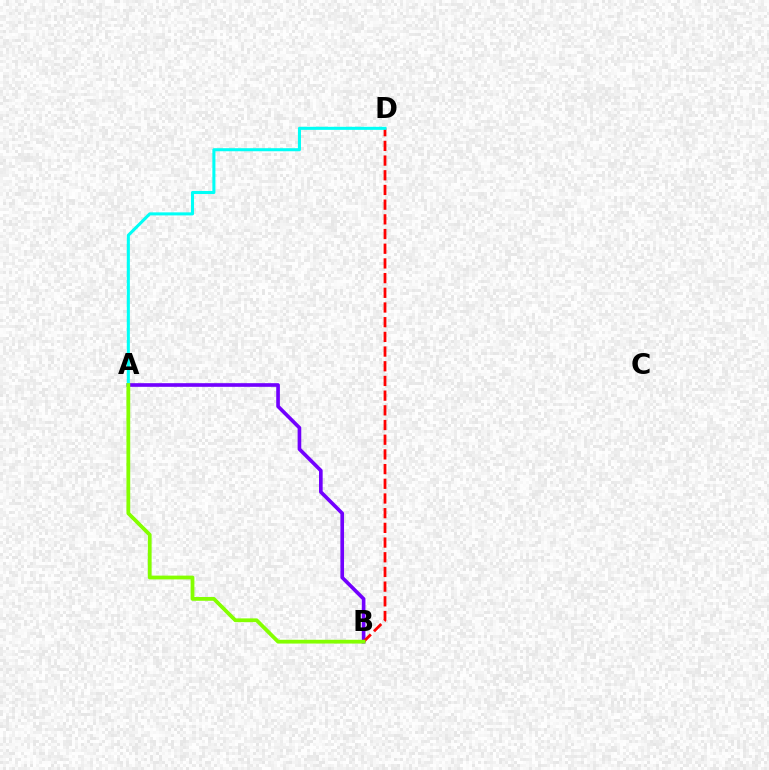{('A', 'B'): [{'color': '#7200ff', 'line_style': 'solid', 'thickness': 2.62}, {'color': '#84ff00', 'line_style': 'solid', 'thickness': 2.72}], ('B', 'D'): [{'color': '#ff0000', 'line_style': 'dashed', 'thickness': 2.0}], ('A', 'D'): [{'color': '#00fff6', 'line_style': 'solid', 'thickness': 2.2}]}